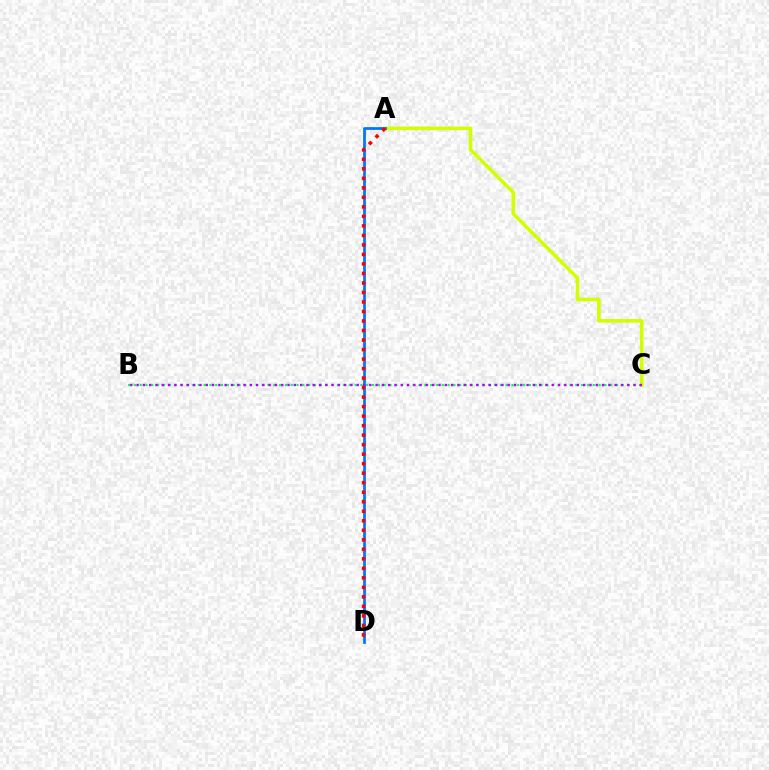{('A', 'C'): [{'color': '#d1ff00', 'line_style': 'solid', 'thickness': 2.57}], ('A', 'D'): [{'color': '#0074ff', 'line_style': 'solid', 'thickness': 1.97}, {'color': '#ff0000', 'line_style': 'dotted', 'thickness': 2.58}], ('B', 'C'): [{'color': '#00ff5c', 'line_style': 'dotted', 'thickness': 1.58}, {'color': '#b900ff', 'line_style': 'dotted', 'thickness': 1.71}]}